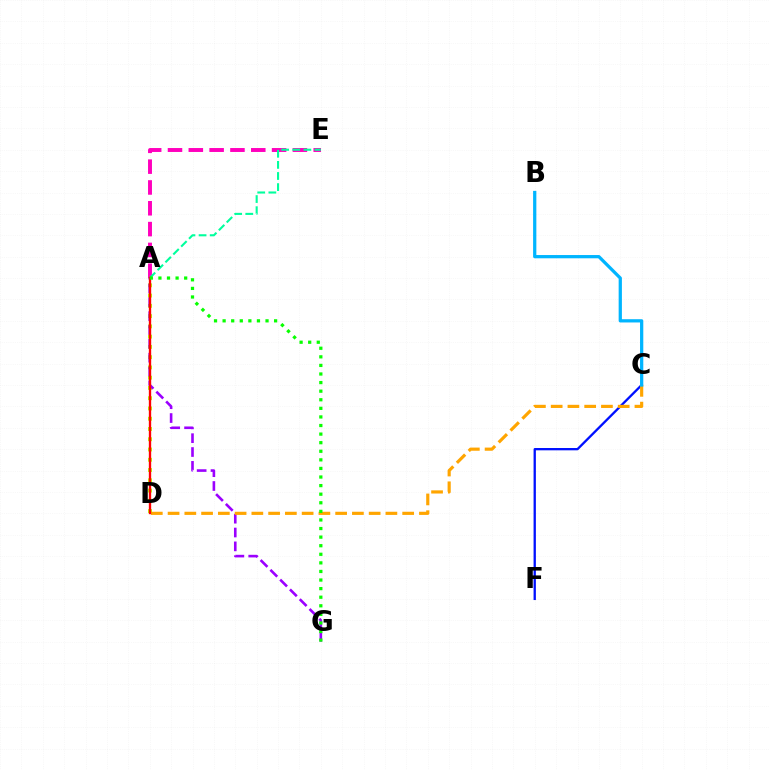{('A', 'D'): [{'color': '#b3ff00', 'line_style': 'dotted', 'thickness': 2.79}, {'color': '#ff0000', 'line_style': 'solid', 'thickness': 1.69}], ('C', 'F'): [{'color': '#0010ff', 'line_style': 'solid', 'thickness': 1.66}], ('A', 'E'): [{'color': '#ff00bd', 'line_style': 'dashed', 'thickness': 2.83}, {'color': '#00ff9d', 'line_style': 'dashed', 'thickness': 1.51}], ('A', 'G'): [{'color': '#9b00ff', 'line_style': 'dashed', 'thickness': 1.88}, {'color': '#08ff00', 'line_style': 'dotted', 'thickness': 2.33}], ('C', 'D'): [{'color': '#ffa500', 'line_style': 'dashed', 'thickness': 2.28}], ('B', 'C'): [{'color': '#00b5ff', 'line_style': 'solid', 'thickness': 2.34}]}